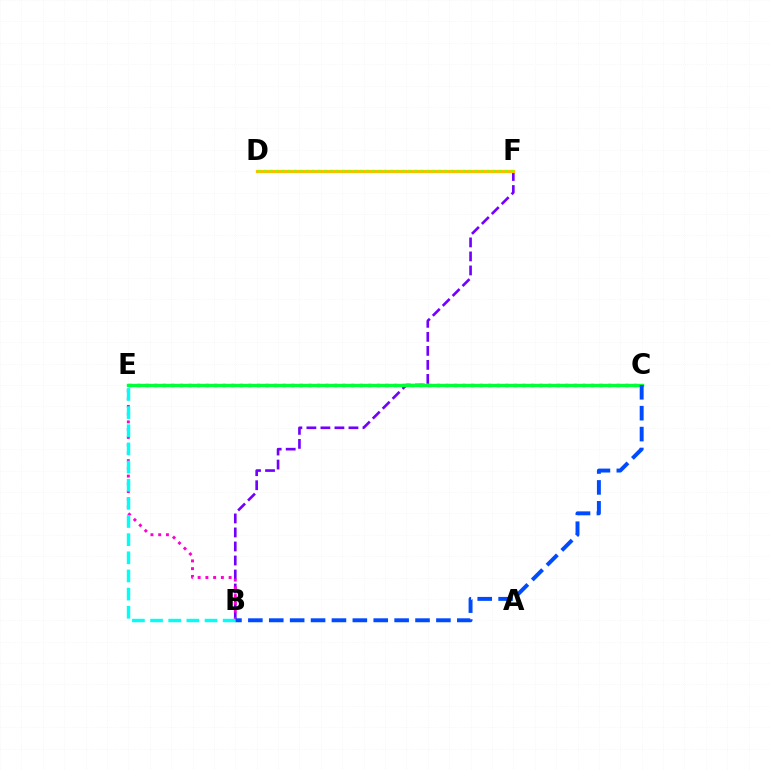{('B', 'F'): [{'color': '#7200ff', 'line_style': 'dashed', 'thickness': 1.9}], ('C', 'E'): [{'color': '#ff0000', 'line_style': 'dotted', 'thickness': 2.33}, {'color': '#00ff39', 'line_style': 'solid', 'thickness': 2.44}], ('D', 'F'): [{'color': '#ffbd00', 'line_style': 'solid', 'thickness': 2.33}, {'color': '#84ff00', 'line_style': 'dotted', 'thickness': 1.63}], ('B', 'E'): [{'color': '#ff00cf', 'line_style': 'dotted', 'thickness': 2.1}, {'color': '#00fff6', 'line_style': 'dashed', 'thickness': 2.47}], ('B', 'C'): [{'color': '#004bff', 'line_style': 'dashed', 'thickness': 2.84}]}